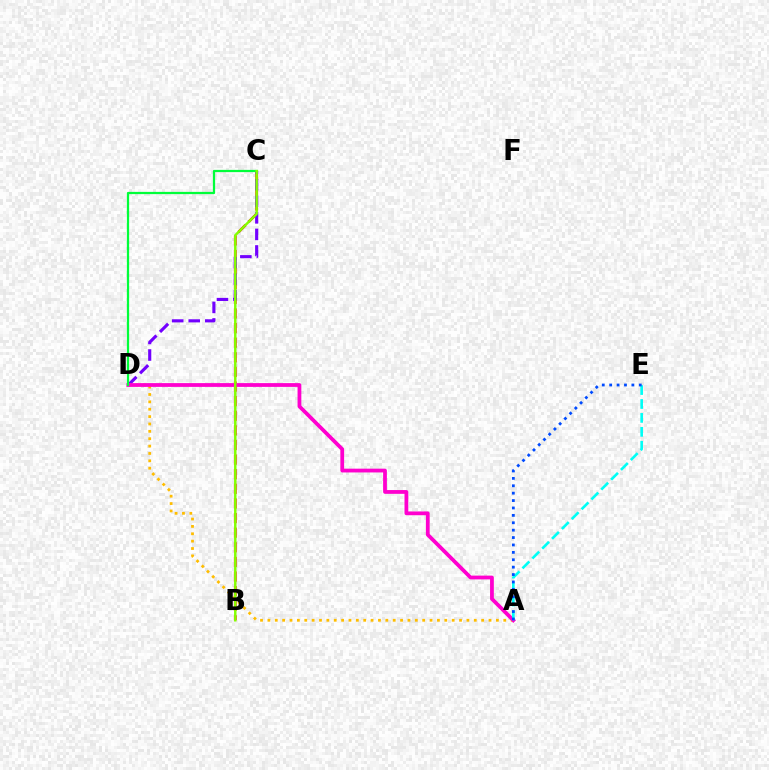{('B', 'C'): [{'color': '#ff0000', 'line_style': 'dashed', 'thickness': 1.99}, {'color': '#84ff00', 'line_style': 'solid', 'thickness': 1.77}], ('C', 'D'): [{'color': '#7200ff', 'line_style': 'dashed', 'thickness': 2.25}, {'color': '#00ff39', 'line_style': 'solid', 'thickness': 1.62}], ('A', 'D'): [{'color': '#ffbd00', 'line_style': 'dotted', 'thickness': 2.0}, {'color': '#ff00cf', 'line_style': 'solid', 'thickness': 2.72}], ('A', 'E'): [{'color': '#00fff6', 'line_style': 'dashed', 'thickness': 1.89}, {'color': '#004bff', 'line_style': 'dotted', 'thickness': 2.01}]}